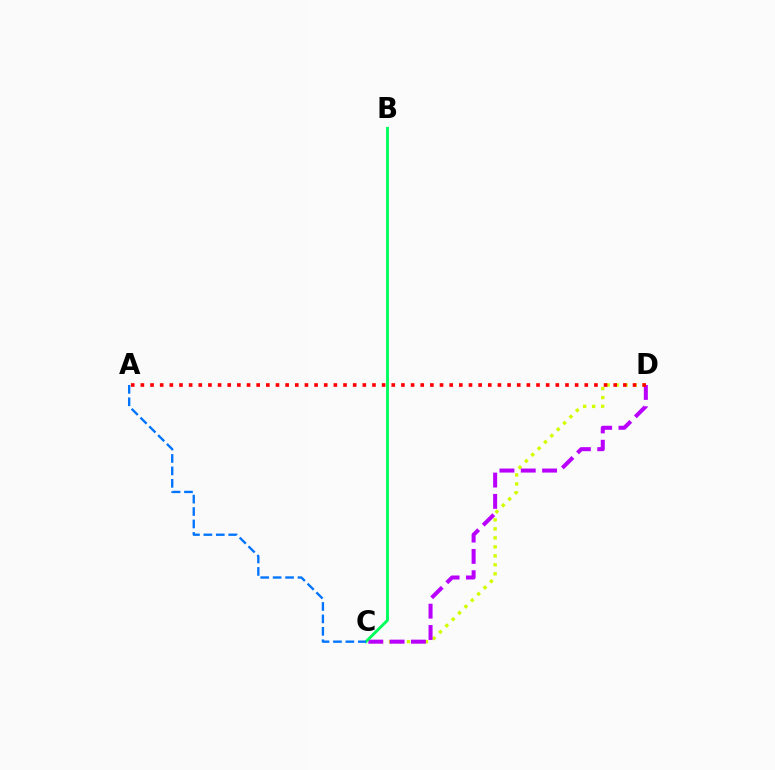{('C', 'D'): [{'color': '#d1ff00', 'line_style': 'dotted', 'thickness': 2.44}, {'color': '#b900ff', 'line_style': 'dashed', 'thickness': 2.9}], ('B', 'C'): [{'color': '#00ff5c', 'line_style': 'solid', 'thickness': 2.07}], ('A', 'D'): [{'color': '#ff0000', 'line_style': 'dotted', 'thickness': 2.62}], ('A', 'C'): [{'color': '#0074ff', 'line_style': 'dashed', 'thickness': 1.69}]}